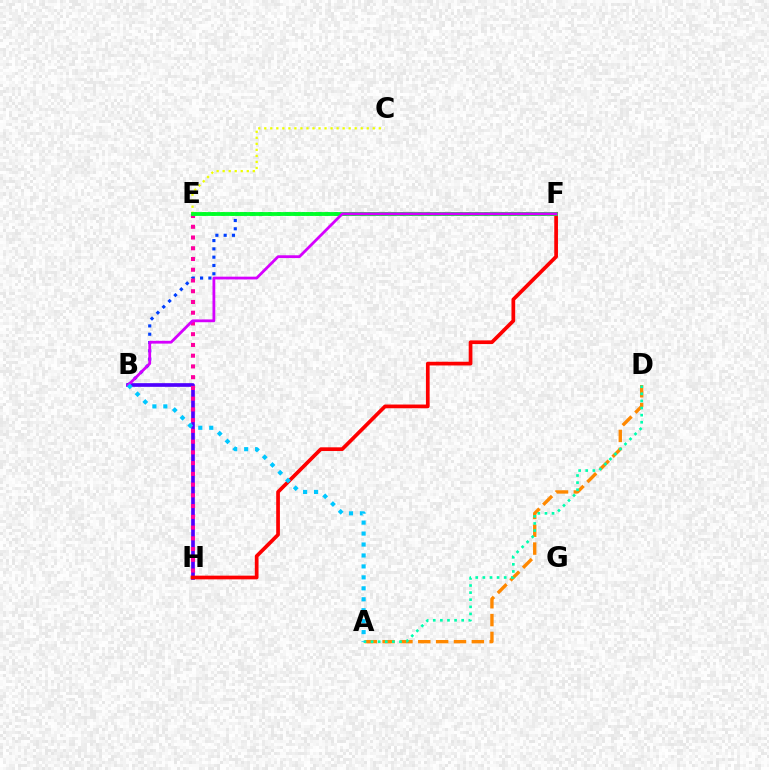{('E', 'F'): [{'color': '#66ff00', 'line_style': 'dotted', 'thickness': 2.55}, {'color': '#00ff27', 'line_style': 'solid', 'thickness': 2.75}], ('C', 'E'): [{'color': '#eeff00', 'line_style': 'dotted', 'thickness': 1.64}], ('B', 'F'): [{'color': '#003fff', 'line_style': 'dotted', 'thickness': 2.25}, {'color': '#d600ff', 'line_style': 'solid', 'thickness': 2.01}], ('A', 'D'): [{'color': '#ff8800', 'line_style': 'dashed', 'thickness': 2.42}, {'color': '#00ffaf', 'line_style': 'dotted', 'thickness': 1.93}], ('B', 'H'): [{'color': '#4f00ff', 'line_style': 'solid', 'thickness': 2.64}], ('E', 'H'): [{'color': '#ff00a0', 'line_style': 'dotted', 'thickness': 2.92}], ('F', 'H'): [{'color': '#ff0000', 'line_style': 'solid', 'thickness': 2.67}], ('A', 'B'): [{'color': '#00c7ff', 'line_style': 'dotted', 'thickness': 2.98}]}